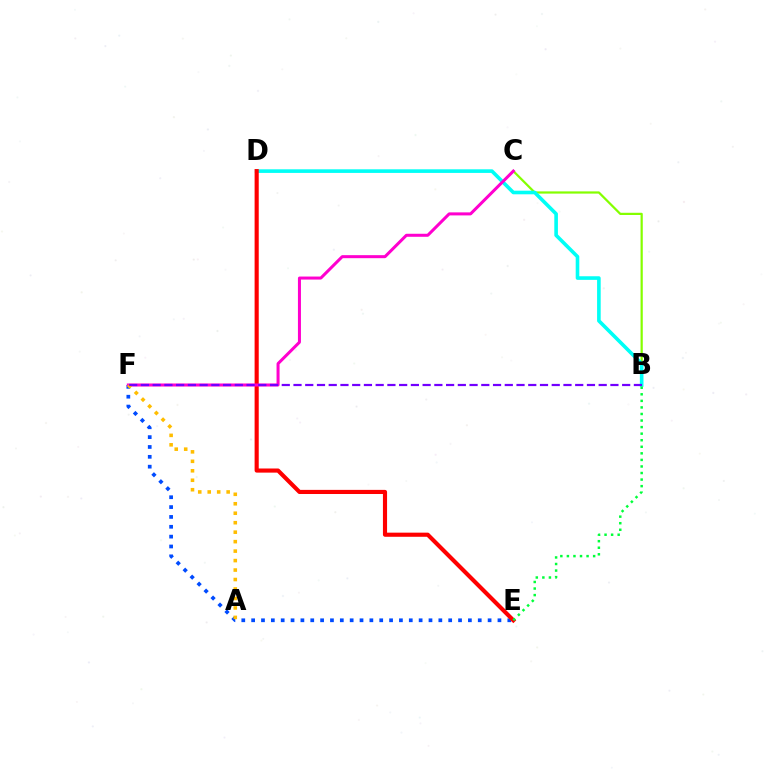{('E', 'F'): [{'color': '#004bff', 'line_style': 'dotted', 'thickness': 2.68}], ('B', 'C'): [{'color': '#84ff00', 'line_style': 'solid', 'thickness': 1.6}], ('B', 'D'): [{'color': '#00fff6', 'line_style': 'solid', 'thickness': 2.6}], ('D', 'E'): [{'color': '#ff0000', 'line_style': 'solid', 'thickness': 2.97}], ('C', 'F'): [{'color': '#ff00cf', 'line_style': 'solid', 'thickness': 2.18}], ('A', 'F'): [{'color': '#ffbd00', 'line_style': 'dotted', 'thickness': 2.57}], ('B', 'F'): [{'color': '#7200ff', 'line_style': 'dashed', 'thickness': 1.59}], ('B', 'E'): [{'color': '#00ff39', 'line_style': 'dotted', 'thickness': 1.78}]}